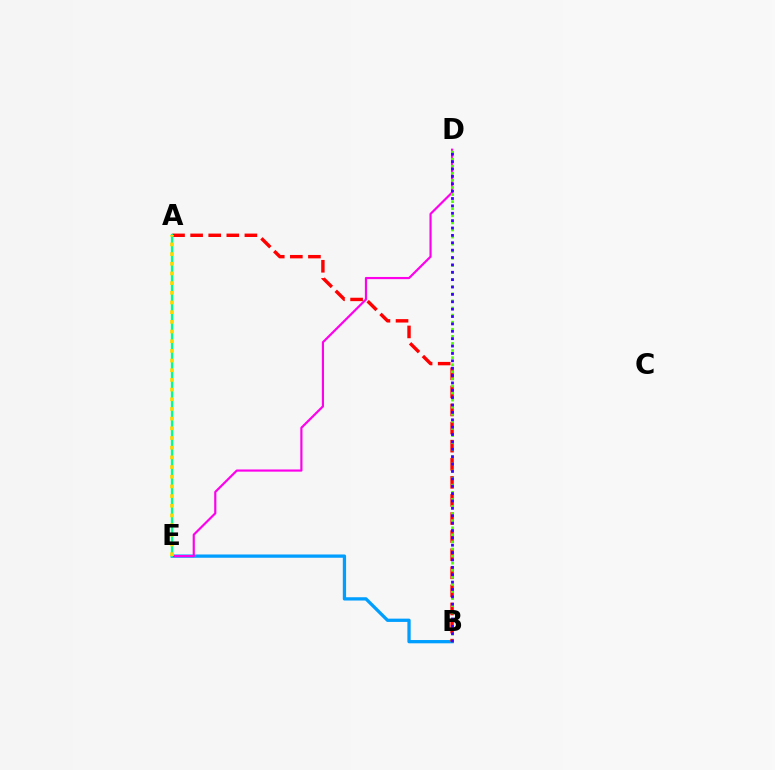{('B', 'E'): [{'color': '#009eff', 'line_style': 'solid', 'thickness': 2.36}], ('D', 'E'): [{'color': '#ff00ed', 'line_style': 'solid', 'thickness': 1.58}], ('A', 'B'): [{'color': '#ff0000', 'line_style': 'dashed', 'thickness': 2.46}], ('A', 'E'): [{'color': '#00ff86', 'line_style': 'solid', 'thickness': 1.67}, {'color': '#ffd500', 'line_style': 'dotted', 'thickness': 2.63}], ('B', 'D'): [{'color': '#4fff00', 'line_style': 'dotted', 'thickness': 1.93}, {'color': '#3700ff', 'line_style': 'dotted', 'thickness': 2.0}]}